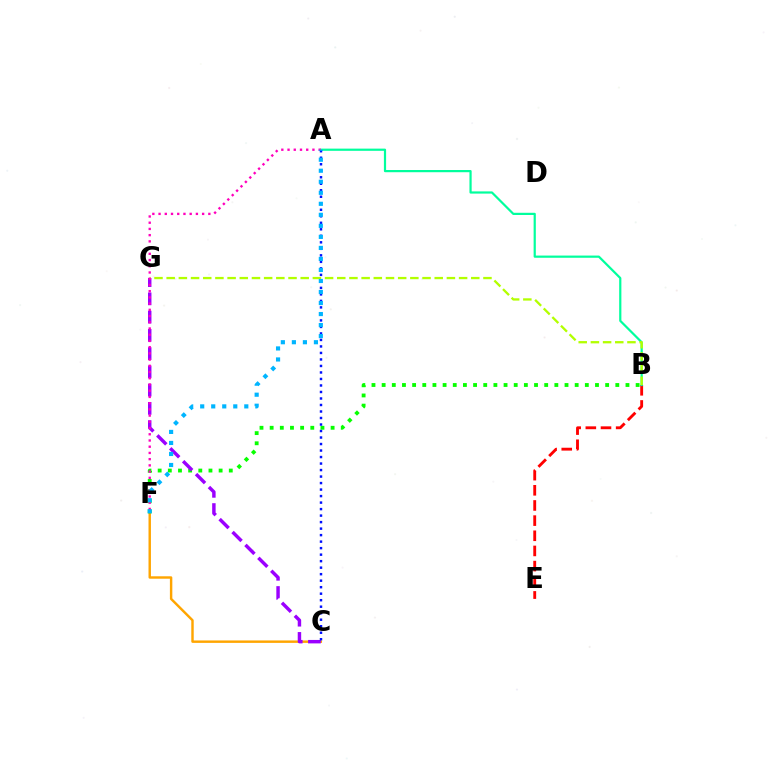{('C', 'F'): [{'color': '#ffa500', 'line_style': 'solid', 'thickness': 1.75}], ('B', 'F'): [{'color': '#08ff00', 'line_style': 'dotted', 'thickness': 2.76}], ('B', 'E'): [{'color': '#ff0000', 'line_style': 'dashed', 'thickness': 2.06}], ('C', 'G'): [{'color': '#9b00ff', 'line_style': 'dashed', 'thickness': 2.48}], ('A', 'B'): [{'color': '#00ff9d', 'line_style': 'solid', 'thickness': 1.59}], ('B', 'G'): [{'color': '#b3ff00', 'line_style': 'dashed', 'thickness': 1.66}], ('A', 'F'): [{'color': '#ff00bd', 'line_style': 'dotted', 'thickness': 1.69}, {'color': '#00b5ff', 'line_style': 'dotted', 'thickness': 3.0}], ('A', 'C'): [{'color': '#0010ff', 'line_style': 'dotted', 'thickness': 1.77}]}